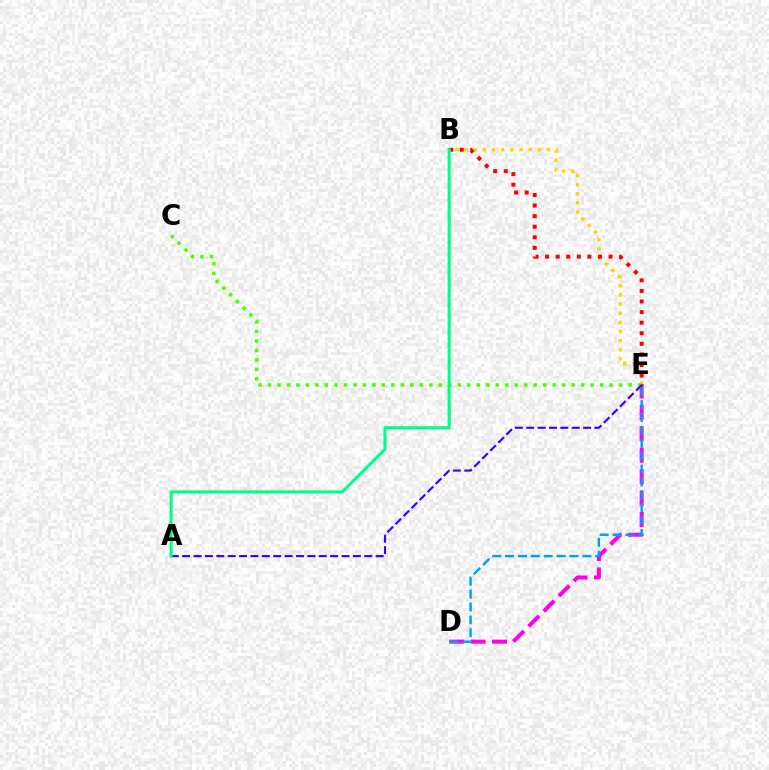{('D', 'E'): [{'color': '#ff00ed', 'line_style': 'dashed', 'thickness': 2.91}, {'color': '#009eff', 'line_style': 'dashed', 'thickness': 1.75}], ('B', 'E'): [{'color': '#ffd500', 'line_style': 'dotted', 'thickness': 2.48}, {'color': '#ff0000', 'line_style': 'dotted', 'thickness': 2.87}], ('C', 'E'): [{'color': '#4fff00', 'line_style': 'dotted', 'thickness': 2.58}], ('A', 'E'): [{'color': '#3700ff', 'line_style': 'dashed', 'thickness': 1.55}], ('A', 'B'): [{'color': '#00ff86', 'line_style': 'solid', 'thickness': 2.21}]}